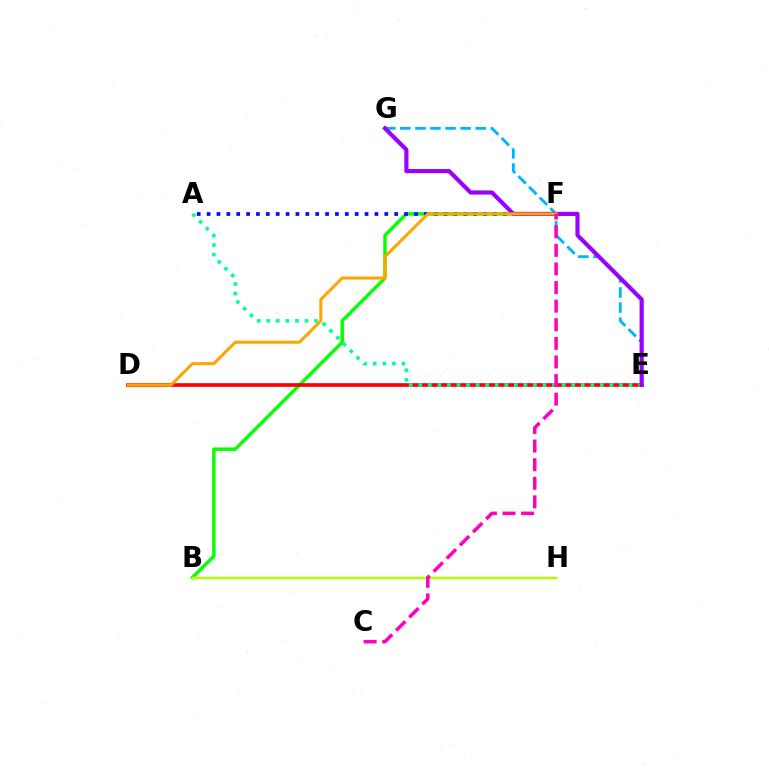{('B', 'F'): [{'color': '#08ff00', 'line_style': 'solid', 'thickness': 2.49}], ('B', 'H'): [{'color': '#b3ff00', 'line_style': 'solid', 'thickness': 1.8}], ('D', 'E'): [{'color': '#ff0000', 'line_style': 'solid', 'thickness': 2.64}], ('E', 'G'): [{'color': '#00b5ff', 'line_style': 'dashed', 'thickness': 2.05}, {'color': '#9b00ff', 'line_style': 'solid', 'thickness': 3.0}], ('A', 'E'): [{'color': '#00ff9d', 'line_style': 'dotted', 'thickness': 2.6}], ('A', 'F'): [{'color': '#0010ff', 'line_style': 'dotted', 'thickness': 2.68}], ('D', 'F'): [{'color': '#ffa500', 'line_style': 'solid', 'thickness': 2.2}], ('C', 'F'): [{'color': '#ff00bd', 'line_style': 'dashed', 'thickness': 2.53}]}